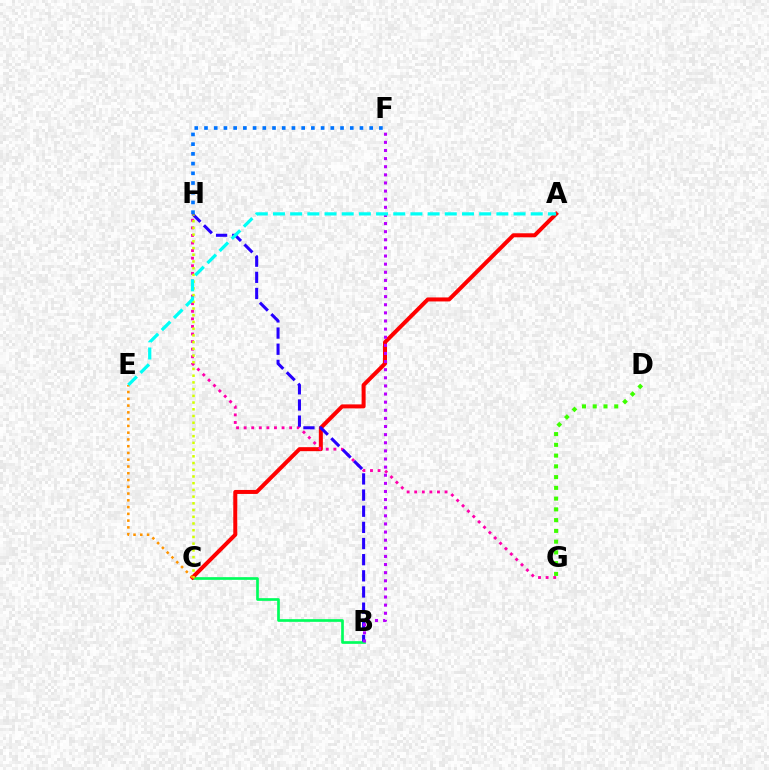{('B', 'C'): [{'color': '#00ff5c', 'line_style': 'solid', 'thickness': 1.94}], ('A', 'C'): [{'color': '#ff0000', 'line_style': 'solid', 'thickness': 2.88}], ('D', 'G'): [{'color': '#3dff00', 'line_style': 'dotted', 'thickness': 2.92}], ('G', 'H'): [{'color': '#ff00ac', 'line_style': 'dotted', 'thickness': 2.06}], ('B', 'H'): [{'color': '#2500ff', 'line_style': 'dashed', 'thickness': 2.19}], ('C', 'H'): [{'color': '#d1ff00', 'line_style': 'dotted', 'thickness': 1.83}], ('B', 'F'): [{'color': '#b900ff', 'line_style': 'dotted', 'thickness': 2.21}], ('C', 'E'): [{'color': '#ff9400', 'line_style': 'dotted', 'thickness': 1.84}], ('F', 'H'): [{'color': '#0074ff', 'line_style': 'dotted', 'thickness': 2.64}], ('A', 'E'): [{'color': '#00fff6', 'line_style': 'dashed', 'thickness': 2.33}]}